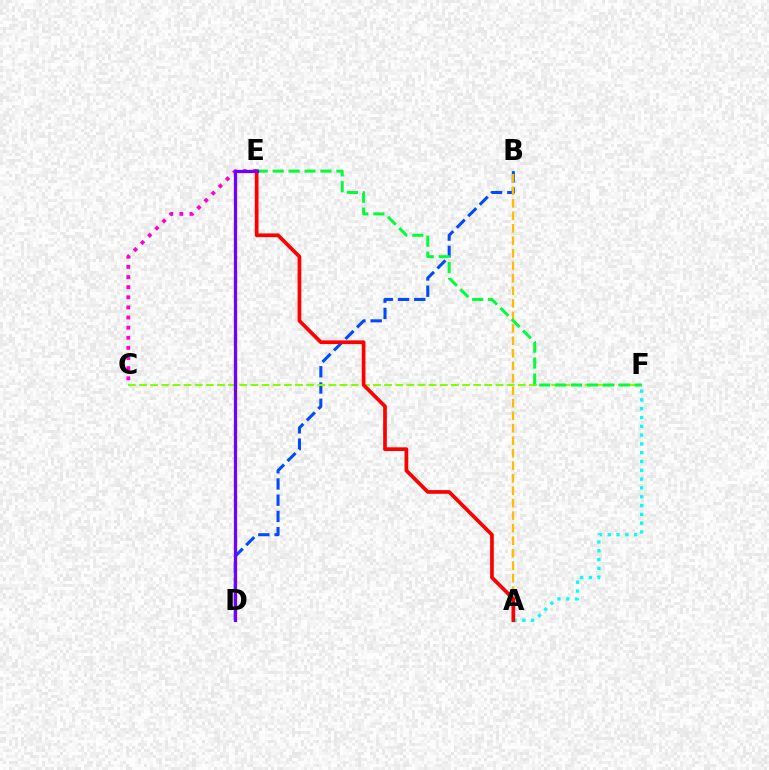{('C', 'E'): [{'color': '#ff00cf', 'line_style': 'dotted', 'thickness': 2.75}], ('B', 'D'): [{'color': '#004bff', 'line_style': 'dashed', 'thickness': 2.21}], ('C', 'F'): [{'color': '#84ff00', 'line_style': 'dashed', 'thickness': 1.51}], ('A', 'F'): [{'color': '#00fff6', 'line_style': 'dotted', 'thickness': 2.39}], ('A', 'B'): [{'color': '#ffbd00', 'line_style': 'dashed', 'thickness': 1.7}], ('A', 'E'): [{'color': '#ff0000', 'line_style': 'solid', 'thickness': 2.67}], ('E', 'F'): [{'color': '#00ff39', 'line_style': 'dashed', 'thickness': 2.16}], ('D', 'E'): [{'color': '#7200ff', 'line_style': 'solid', 'thickness': 2.35}]}